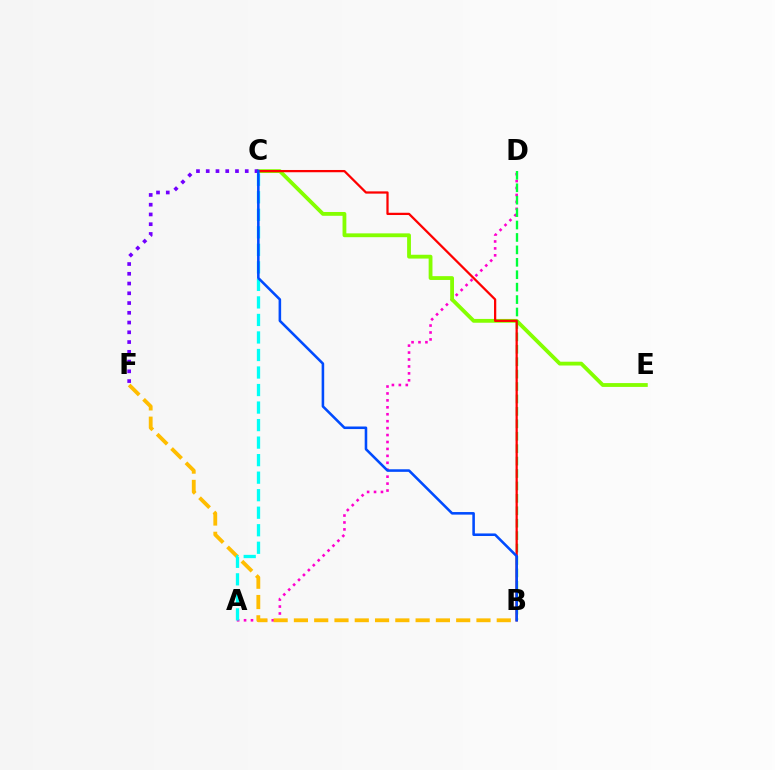{('A', 'D'): [{'color': '#ff00cf', 'line_style': 'dotted', 'thickness': 1.88}], ('C', 'E'): [{'color': '#84ff00', 'line_style': 'solid', 'thickness': 2.75}], ('C', 'F'): [{'color': '#7200ff', 'line_style': 'dotted', 'thickness': 2.65}], ('B', 'F'): [{'color': '#ffbd00', 'line_style': 'dashed', 'thickness': 2.76}], ('A', 'C'): [{'color': '#00fff6', 'line_style': 'dashed', 'thickness': 2.38}], ('B', 'D'): [{'color': '#00ff39', 'line_style': 'dashed', 'thickness': 1.69}], ('B', 'C'): [{'color': '#ff0000', 'line_style': 'solid', 'thickness': 1.62}, {'color': '#004bff', 'line_style': 'solid', 'thickness': 1.85}]}